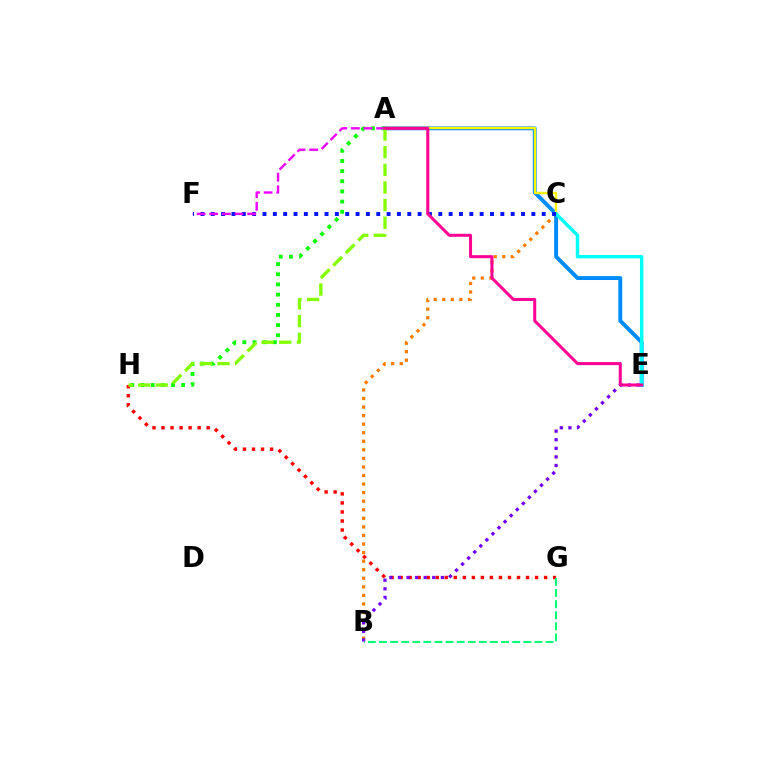{('B', 'C'): [{'color': '#ff7c00', 'line_style': 'dotted', 'thickness': 2.33}], ('A', 'E'): [{'color': '#008cff', 'line_style': 'solid', 'thickness': 2.82}, {'color': '#ff0094', 'line_style': 'solid', 'thickness': 2.18}], ('A', 'C'): [{'color': '#fcf500', 'line_style': 'solid', 'thickness': 1.71}], ('A', 'H'): [{'color': '#08ff00', 'line_style': 'dotted', 'thickness': 2.76}, {'color': '#84ff00', 'line_style': 'dashed', 'thickness': 2.4}], ('C', 'E'): [{'color': '#00fff6', 'line_style': 'solid', 'thickness': 2.47}], ('G', 'H'): [{'color': '#ff0000', 'line_style': 'dotted', 'thickness': 2.45}], ('B', 'E'): [{'color': '#7200ff', 'line_style': 'dotted', 'thickness': 2.33}], ('C', 'F'): [{'color': '#0010ff', 'line_style': 'dotted', 'thickness': 2.81}], ('A', 'F'): [{'color': '#ee00ff', 'line_style': 'dashed', 'thickness': 1.72}], ('B', 'G'): [{'color': '#00ff74', 'line_style': 'dashed', 'thickness': 1.51}]}